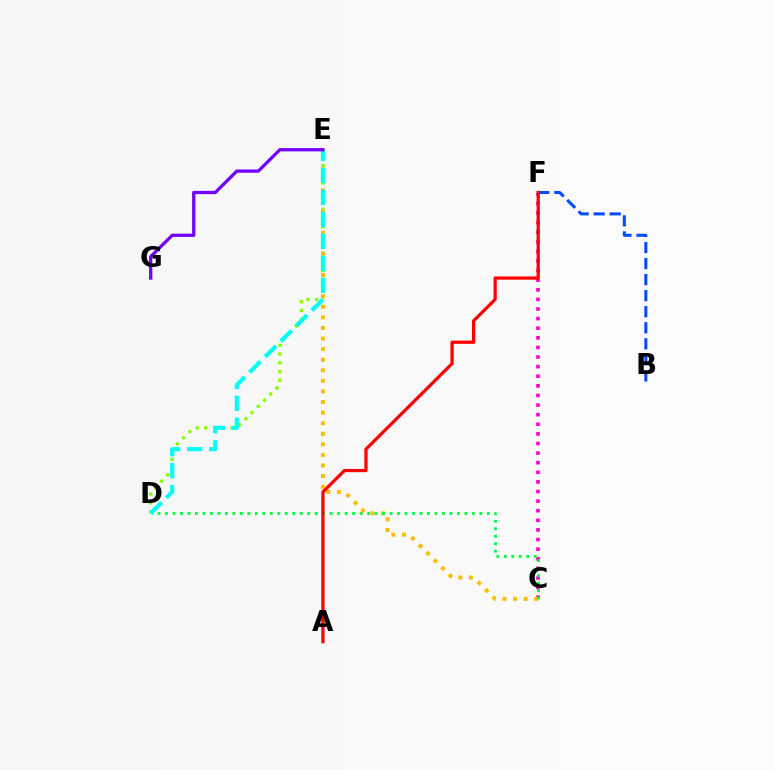{('D', 'E'): [{'color': '#84ff00', 'line_style': 'dotted', 'thickness': 2.38}, {'color': '#00fff6', 'line_style': 'dashed', 'thickness': 2.99}], ('C', 'F'): [{'color': '#ff00cf', 'line_style': 'dotted', 'thickness': 2.61}], ('C', 'E'): [{'color': '#ffbd00', 'line_style': 'dotted', 'thickness': 2.88}], ('B', 'F'): [{'color': '#004bff', 'line_style': 'dashed', 'thickness': 2.18}], ('C', 'D'): [{'color': '#00ff39', 'line_style': 'dotted', 'thickness': 2.03}], ('E', 'G'): [{'color': '#7200ff', 'line_style': 'solid', 'thickness': 2.36}], ('A', 'F'): [{'color': '#ff0000', 'line_style': 'solid', 'thickness': 2.33}]}